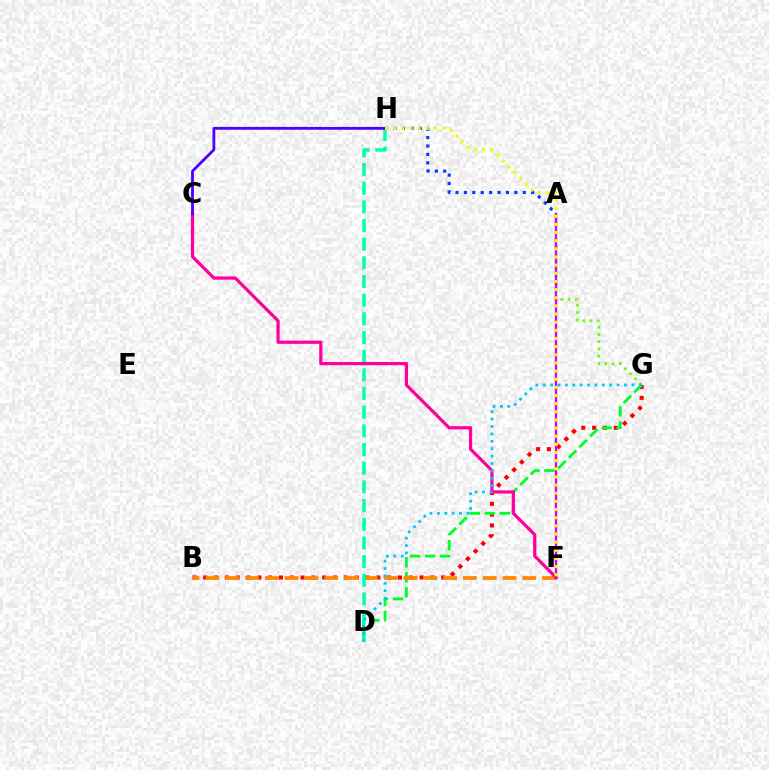{('A', 'G'): [{'color': '#66ff00', 'line_style': 'dotted', 'thickness': 1.96}], ('B', 'G'): [{'color': '#ff0000', 'line_style': 'dotted', 'thickness': 2.94}], ('A', 'F'): [{'color': '#d600ff', 'line_style': 'solid', 'thickness': 1.72}], ('D', 'G'): [{'color': '#00ff27', 'line_style': 'dashed', 'thickness': 2.04}, {'color': '#00c7ff', 'line_style': 'dotted', 'thickness': 2.01}], ('A', 'H'): [{'color': '#003fff', 'line_style': 'dotted', 'thickness': 2.29}], ('B', 'F'): [{'color': '#ff8800', 'line_style': 'dashed', 'thickness': 2.69}], ('D', 'H'): [{'color': '#00ffaf', 'line_style': 'dashed', 'thickness': 2.54}], ('C', 'F'): [{'color': '#ff00a0', 'line_style': 'solid', 'thickness': 2.33}], ('C', 'H'): [{'color': '#4f00ff', 'line_style': 'solid', 'thickness': 2.03}], ('F', 'H'): [{'color': '#eeff00', 'line_style': 'dotted', 'thickness': 2.21}]}